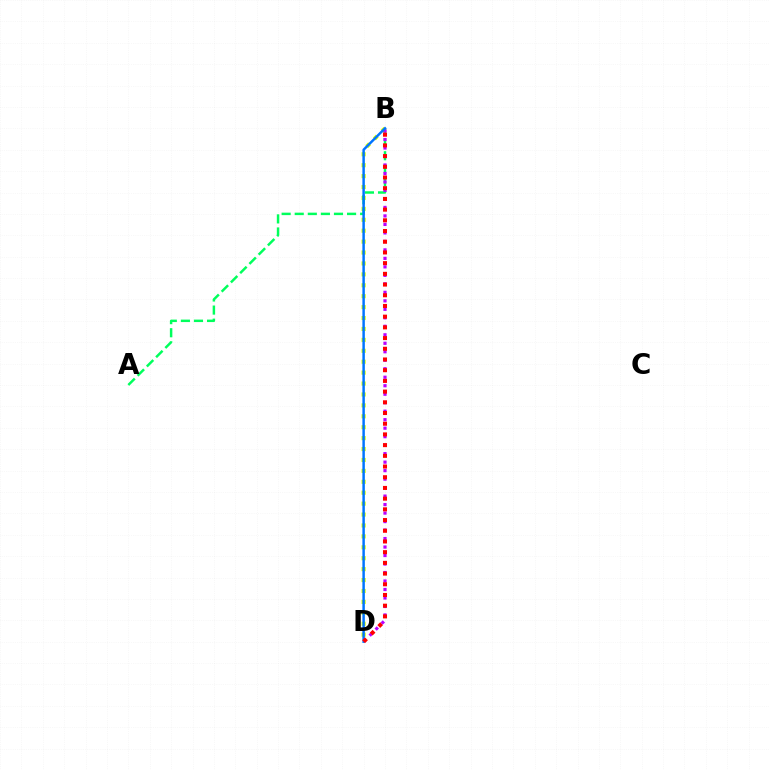{('B', 'D'): [{'color': '#d1ff00', 'line_style': 'dotted', 'thickness': 2.97}, {'color': '#b900ff', 'line_style': 'dotted', 'thickness': 2.31}, {'color': '#0074ff', 'line_style': 'solid', 'thickness': 1.77}, {'color': '#ff0000', 'line_style': 'dotted', 'thickness': 2.91}], ('A', 'B'): [{'color': '#00ff5c', 'line_style': 'dashed', 'thickness': 1.78}]}